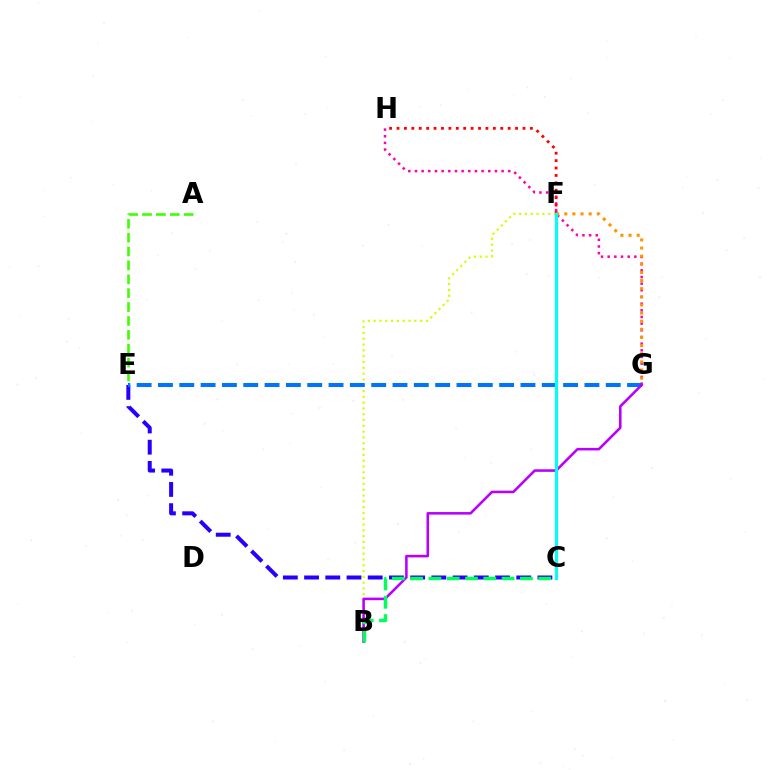{('A', 'E'): [{'color': '#3dff00', 'line_style': 'dashed', 'thickness': 1.89}], ('G', 'H'): [{'color': '#ff00ac', 'line_style': 'dotted', 'thickness': 1.81}], ('F', 'H'): [{'color': '#ff0000', 'line_style': 'dotted', 'thickness': 2.01}], ('F', 'G'): [{'color': '#ff9400', 'line_style': 'dotted', 'thickness': 2.21}], ('B', 'F'): [{'color': '#d1ff00', 'line_style': 'dotted', 'thickness': 1.58}], ('C', 'E'): [{'color': '#2500ff', 'line_style': 'dashed', 'thickness': 2.88}], ('E', 'G'): [{'color': '#0074ff', 'line_style': 'dashed', 'thickness': 2.9}], ('B', 'G'): [{'color': '#b900ff', 'line_style': 'solid', 'thickness': 1.85}], ('B', 'C'): [{'color': '#00ff5c', 'line_style': 'dashed', 'thickness': 2.49}], ('C', 'F'): [{'color': '#00fff6', 'line_style': 'solid', 'thickness': 2.25}]}